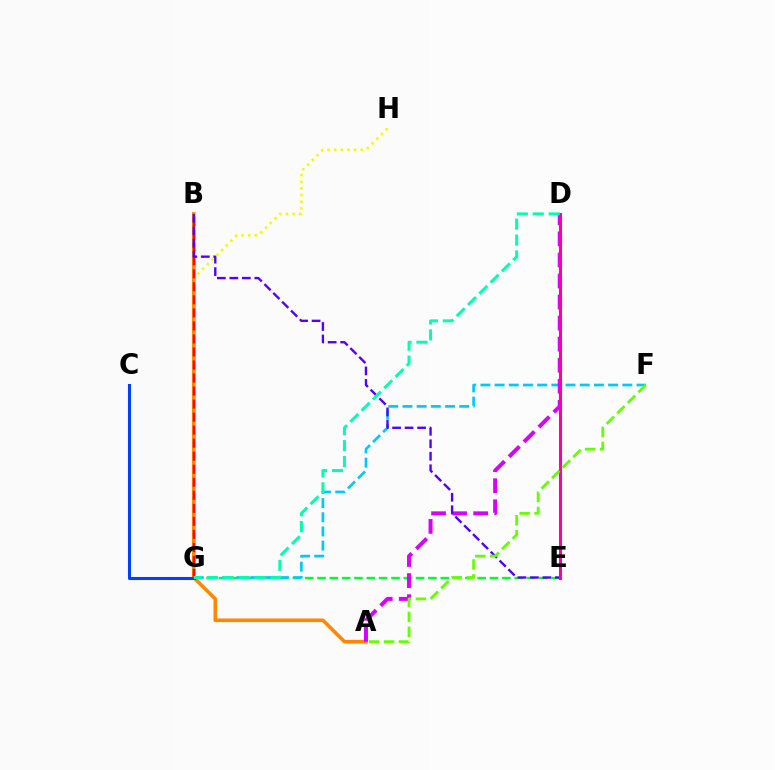{('G', 'H'): [{'color': '#eeff00', 'line_style': 'dotted', 'thickness': 1.81}], ('A', 'B'): [{'color': '#ff8800', 'line_style': 'solid', 'thickness': 2.59}], ('B', 'G'): [{'color': '#ff0000', 'line_style': 'dashed', 'thickness': 1.77}], ('E', 'G'): [{'color': '#00ff27', 'line_style': 'dashed', 'thickness': 1.67}], ('F', 'G'): [{'color': '#00c7ff', 'line_style': 'dashed', 'thickness': 1.93}], ('A', 'D'): [{'color': '#d600ff', 'line_style': 'dashed', 'thickness': 2.86}], ('C', 'G'): [{'color': '#003fff', 'line_style': 'solid', 'thickness': 2.21}], ('B', 'E'): [{'color': '#4f00ff', 'line_style': 'dashed', 'thickness': 1.7}], ('D', 'E'): [{'color': '#ff00a0', 'line_style': 'solid', 'thickness': 2.22}], ('D', 'G'): [{'color': '#00ffaf', 'line_style': 'dashed', 'thickness': 2.16}], ('A', 'F'): [{'color': '#66ff00', 'line_style': 'dashed', 'thickness': 2.03}]}